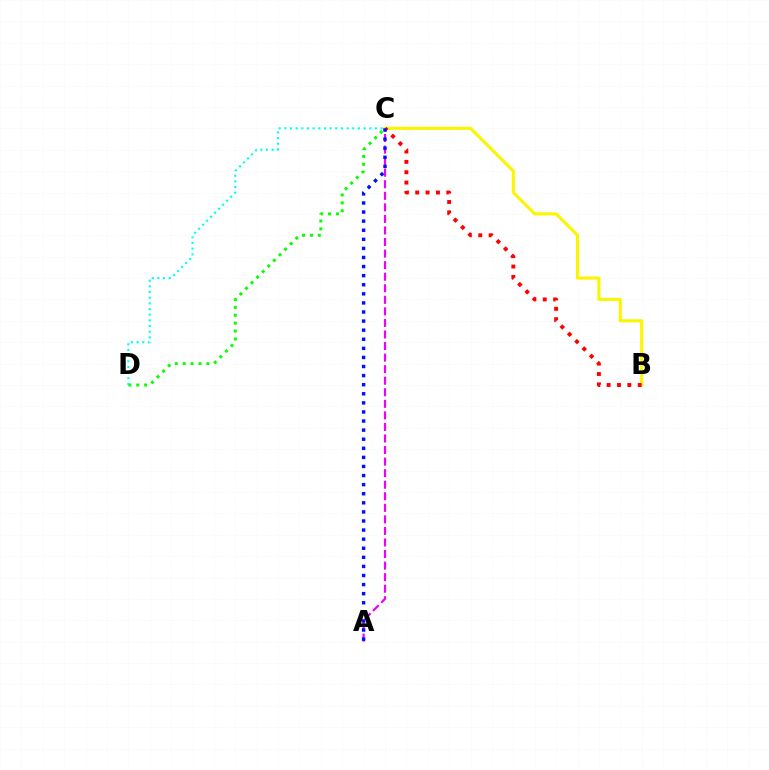{('A', 'C'): [{'color': '#ee00ff', 'line_style': 'dashed', 'thickness': 1.57}, {'color': '#0010ff', 'line_style': 'dotted', 'thickness': 2.47}], ('B', 'C'): [{'color': '#fcf500', 'line_style': 'solid', 'thickness': 2.24}, {'color': '#ff0000', 'line_style': 'dotted', 'thickness': 2.82}], ('C', 'D'): [{'color': '#08ff00', 'line_style': 'dotted', 'thickness': 2.15}, {'color': '#00fff6', 'line_style': 'dotted', 'thickness': 1.54}]}